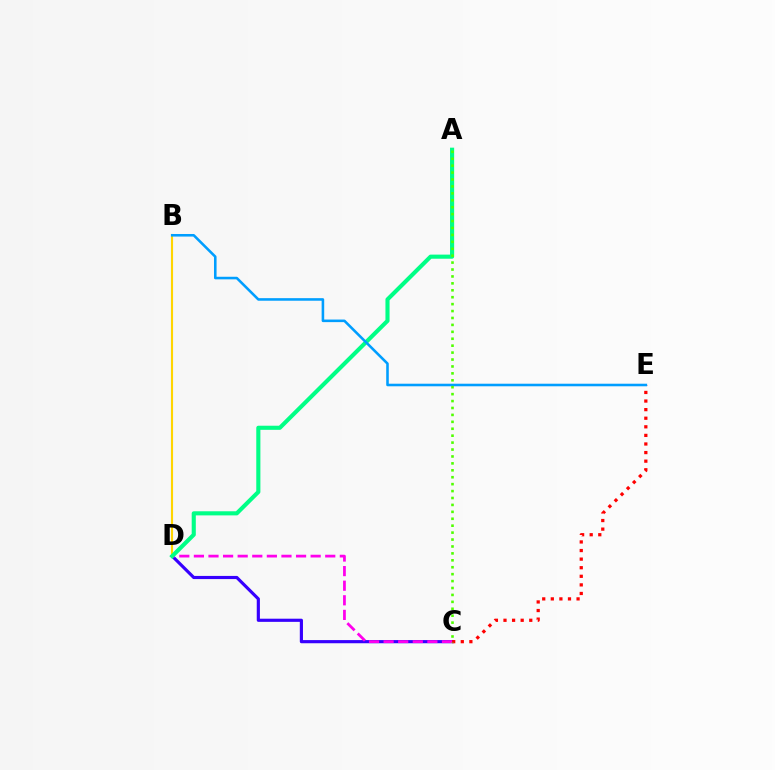{('C', 'D'): [{'color': '#3700ff', 'line_style': 'solid', 'thickness': 2.27}, {'color': '#ff00ed', 'line_style': 'dashed', 'thickness': 1.98}], ('C', 'E'): [{'color': '#ff0000', 'line_style': 'dotted', 'thickness': 2.33}], ('B', 'D'): [{'color': '#ffd500', 'line_style': 'solid', 'thickness': 1.53}], ('A', 'D'): [{'color': '#00ff86', 'line_style': 'solid', 'thickness': 2.96}], ('B', 'E'): [{'color': '#009eff', 'line_style': 'solid', 'thickness': 1.85}], ('A', 'C'): [{'color': '#4fff00', 'line_style': 'dotted', 'thickness': 1.88}]}